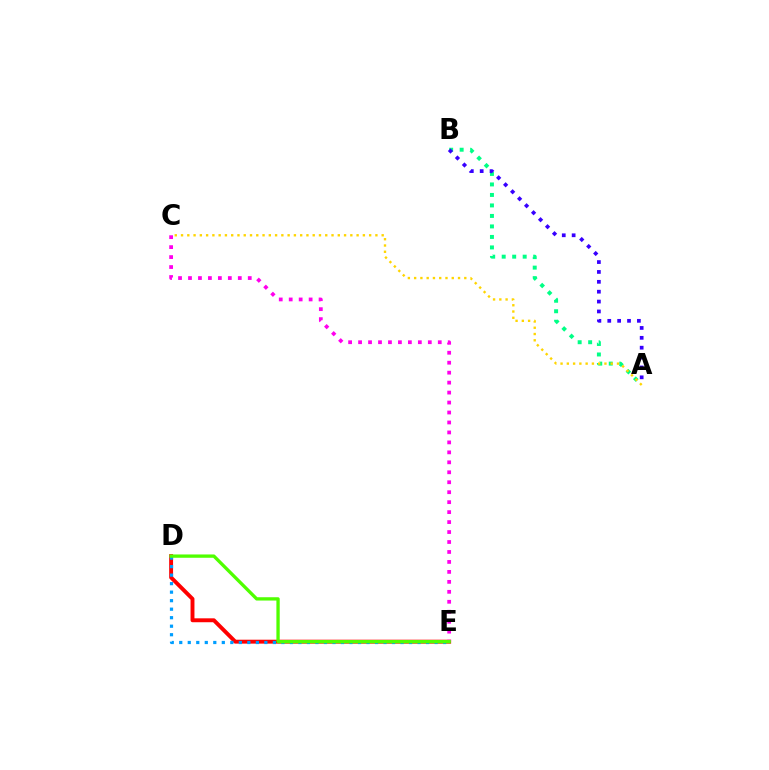{('D', 'E'): [{'color': '#ff0000', 'line_style': 'solid', 'thickness': 2.82}, {'color': '#009eff', 'line_style': 'dotted', 'thickness': 2.31}, {'color': '#4fff00', 'line_style': 'solid', 'thickness': 2.38}], ('A', 'B'): [{'color': '#00ff86', 'line_style': 'dotted', 'thickness': 2.85}, {'color': '#3700ff', 'line_style': 'dotted', 'thickness': 2.68}], ('A', 'C'): [{'color': '#ffd500', 'line_style': 'dotted', 'thickness': 1.7}], ('C', 'E'): [{'color': '#ff00ed', 'line_style': 'dotted', 'thickness': 2.71}]}